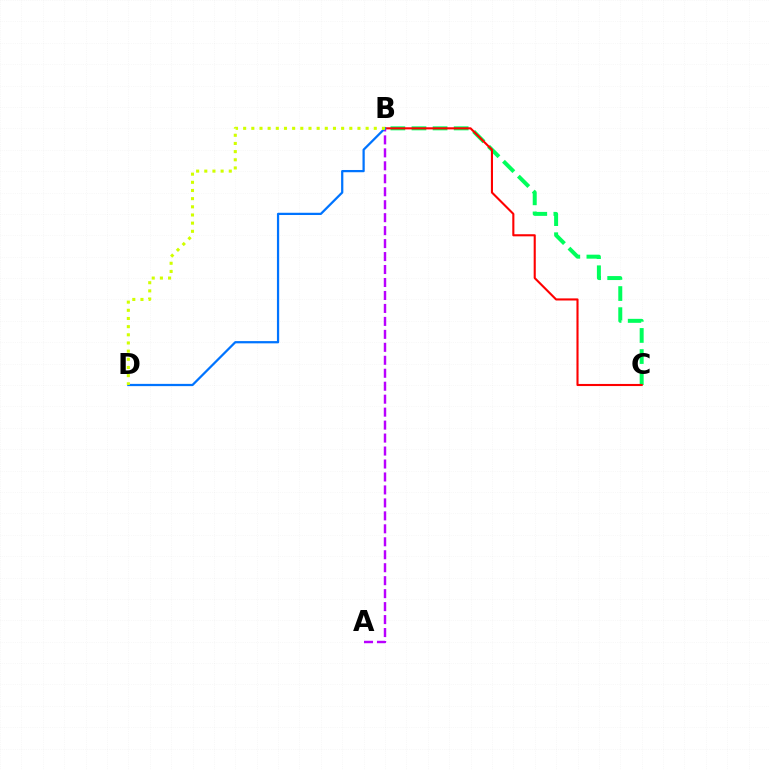{('B', 'C'): [{'color': '#00ff5c', 'line_style': 'dashed', 'thickness': 2.87}, {'color': '#ff0000', 'line_style': 'solid', 'thickness': 1.51}], ('A', 'B'): [{'color': '#b900ff', 'line_style': 'dashed', 'thickness': 1.76}], ('B', 'D'): [{'color': '#0074ff', 'line_style': 'solid', 'thickness': 1.62}, {'color': '#d1ff00', 'line_style': 'dotted', 'thickness': 2.22}]}